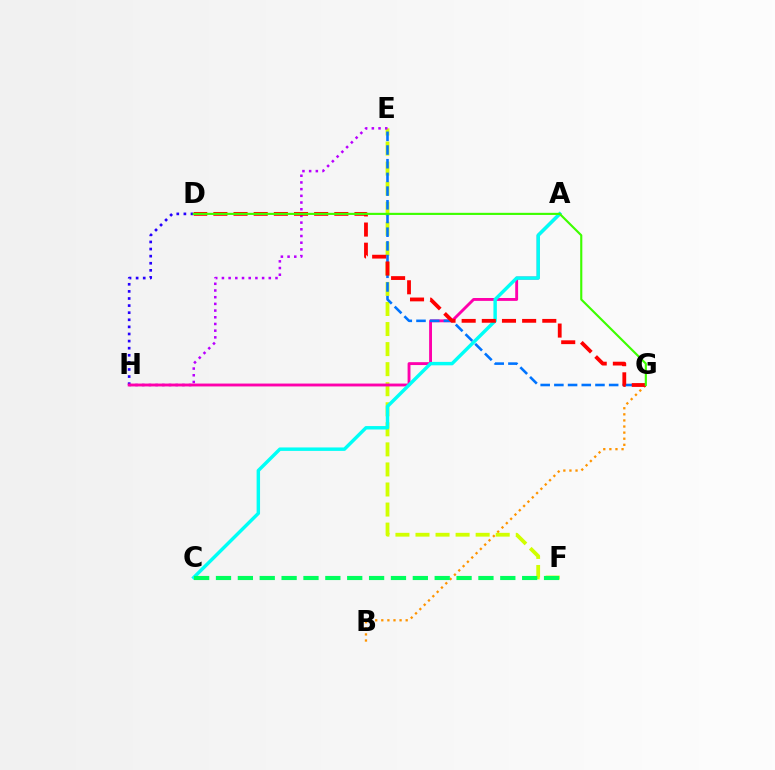{('B', 'G'): [{'color': '#ff9400', 'line_style': 'dotted', 'thickness': 1.66}], ('E', 'F'): [{'color': '#d1ff00', 'line_style': 'dashed', 'thickness': 2.72}], ('D', 'H'): [{'color': '#2500ff', 'line_style': 'dotted', 'thickness': 1.93}], ('E', 'H'): [{'color': '#b900ff', 'line_style': 'dotted', 'thickness': 1.82}], ('A', 'H'): [{'color': '#ff00ac', 'line_style': 'solid', 'thickness': 2.07}], ('A', 'C'): [{'color': '#00fff6', 'line_style': 'solid', 'thickness': 2.48}], ('E', 'G'): [{'color': '#0074ff', 'line_style': 'dashed', 'thickness': 1.86}], ('C', 'F'): [{'color': '#00ff5c', 'line_style': 'dashed', 'thickness': 2.97}], ('D', 'G'): [{'color': '#ff0000', 'line_style': 'dashed', 'thickness': 2.74}, {'color': '#3dff00', 'line_style': 'solid', 'thickness': 1.54}]}